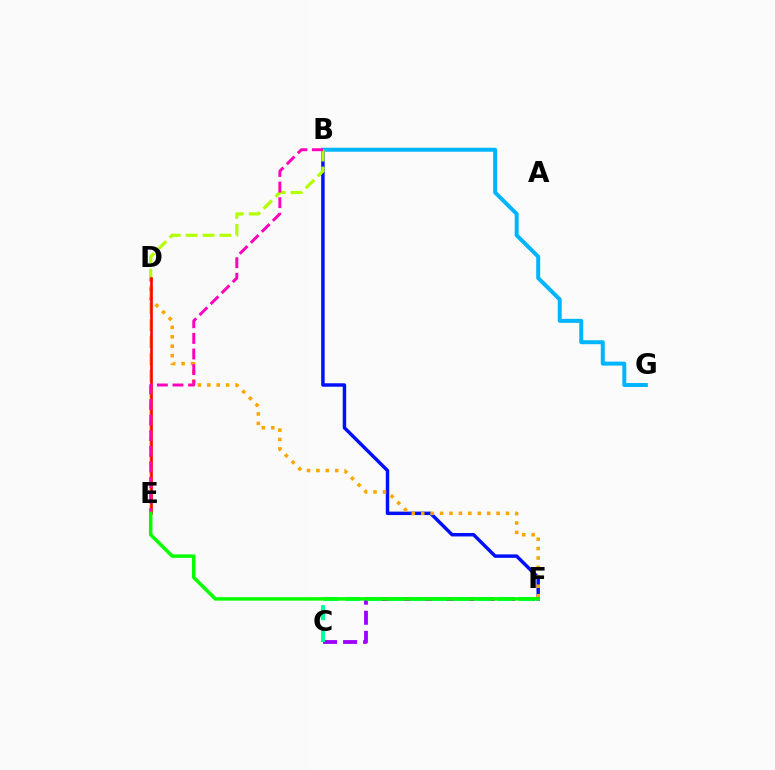{('B', 'F'): [{'color': '#0010ff', 'line_style': 'solid', 'thickness': 2.49}], ('B', 'G'): [{'color': '#00b5ff', 'line_style': 'solid', 'thickness': 2.86}], ('C', 'F'): [{'color': '#9b00ff', 'line_style': 'dashed', 'thickness': 2.73}, {'color': '#00ff9d', 'line_style': 'dashed', 'thickness': 2.95}], ('B', 'E'): [{'color': '#b3ff00', 'line_style': 'dashed', 'thickness': 2.29}, {'color': '#ff00bd', 'line_style': 'dashed', 'thickness': 2.12}], ('D', 'F'): [{'color': '#ffa500', 'line_style': 'dotted', 'thickness': 2.56}], ('D', 'E'): [{'color': '#ff0000', 'line_style': 'solid', 'thickness': 1.88}], ('E', 'F'): [{'color': '#08ff00', 'line_style': 'solid', 'thickness': 2.53}]}